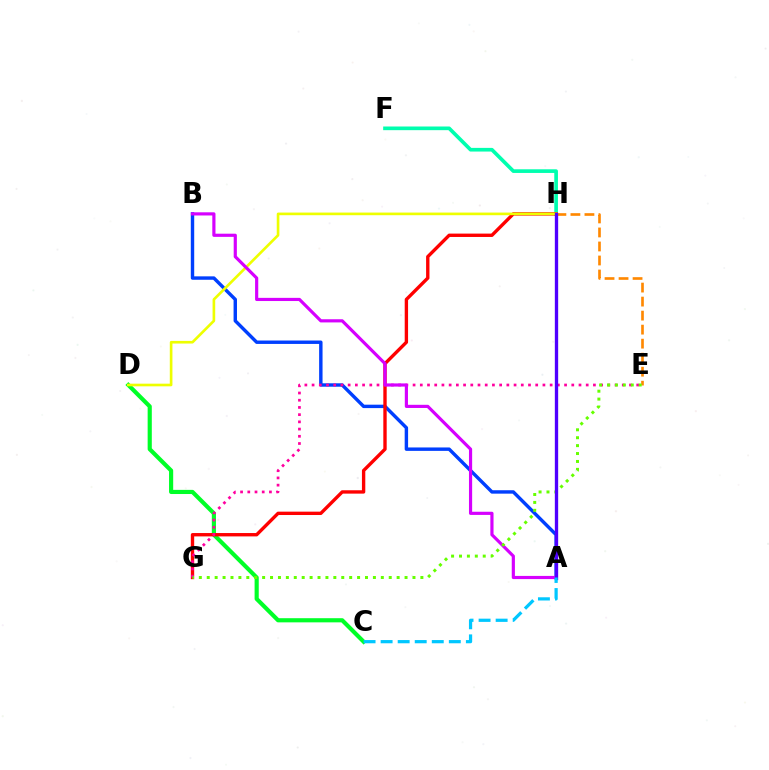{('E', 'H'): [{'color': '#ff8800', 'line_style': 'dashed', 'thickness': 1.9}], ('C', 'D'): [{'color': '#00ff27', 'line_style': 'solid', 'thickness': 2.99}], ('A', 'B'): [{'color': '#003fff', 'line_style': 'solid', 'thickness': 2.46}, {'color': '#d600ff', 'line_style': 'solid', 'thickness': 2.28}], ('F', 'H'): [{'color': '#00ffaf', 'line_style': 'solid', 'thickness': 2.64}], ('G', 'H'): [{'color': '#ff0000', 'line_style': 'solid', 'thickness': 2.42}], ('D', 'H'): [{'color': '#eeff00', 'line_style': 'solid', 'thickness': 1.91}], ('E', 'G'): [{'color': '#ff00a0', 'line_style': 'dotted', 'thickness': 1.96}, {'color': '#66ff00', 'line_style': 'dotted', 'thickness': 2.15}], ('A', 'H'): [{'color': '#4f00ff', 'line_style': 'solid', 'thickness': 2.4}], ('A', 'C'): [{'color': '#00c7ff', 'line_style': 'dashed', 'thickness': 2.32}]}